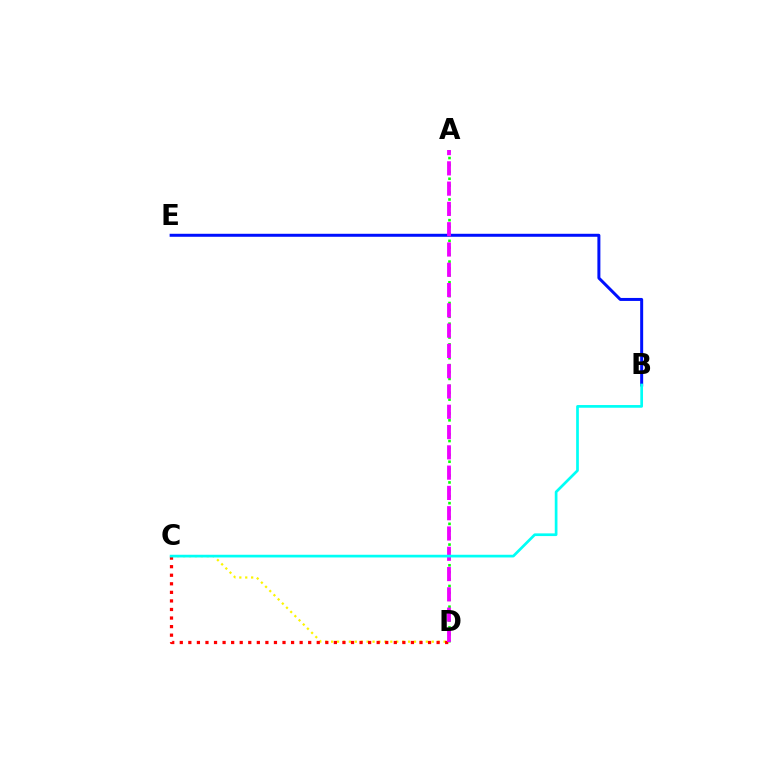{('C', 'D'): [{'color': '#fcf500', 'line_style': 'dotted', 'thickness': 1.61}, {'color': '#ff0000', 'line_style': 'dotted', 'thickness': 2.33}], ('B', 'E'): [{'color': '#0010ff', 'line_style': 'solid', 'thickness': 2.15}], ('A', 'D'): [{'color': '#08ff00', 'line_style': 'dotted', 'thickness': 1.88}, {'color': '#ee00ff', 'line_style': 'dashed', 'thickness': 2.76}], ('B', 'C'): [{'color': '#00fff6', 'line_style': 'solid', 'thickness': 1.94}]}